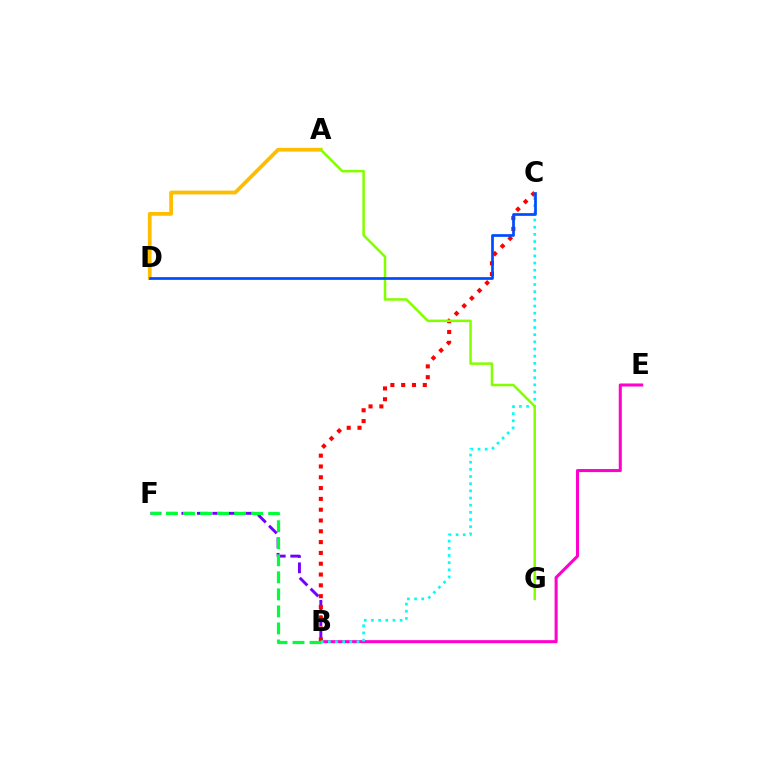{('B', 'E'): [{'color': '#ff00cf', 'line_style': 'solid', 'thickness': 2.19}], ('B', 'F'): [{'color': '#7200ff', 'line_style': 'dashed', 'thickness': 2.1}, {'color': '#00ff39', 'line_style': 'dashed', 'thickness': 2.31}], ('B', 'C'): [{'color': '#ff0000', 'line_style': 'dotted', 'thickness': 2.94}, {'color': '#00fff6', 'line_style': 'dotted', 'thickness': 1.95}], ('A', 'D'): [{'color': '#ffbd00', 'line_style': 'solid', 'thickness': 2.72}], ('A', 'G'): [{'color': '#84ff00', 'line_style': 'solid', 'thickness': 1.82}], ('C', 'D'): [{'color': '#004bff', 'line_style': 'solid', 'thickness': 1.95}]}